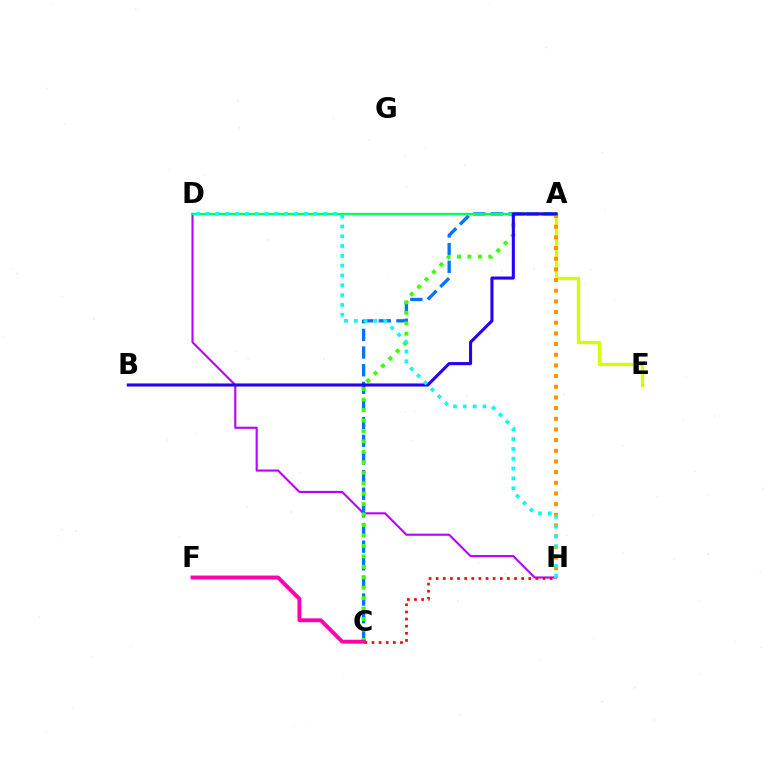{('D', 'H'): [{'color': '#b900ff', 'line_style': 'solid', 'thickness': 1.52}, {'color': '#00fff6', 'line_style': 'dotted', 'thickness': 2.67}], ('A', 'C'): [{'color': '#0074ff', 'line_style': 'dashed', 'thickness': 2.4}, {'color': '#3dff00', 'line_style': 'dotted', 'thickness': 2.84}], ('A', 'E'): [{'color': '#d1ff00', 'line_style': 'solid', 'thickness': 2.41}], ('A', 'D'): [{'color': '#00ff5c', 'line_style': 'solid', 'thickness': 1.69}], ('C', 'H'): [{'color': '#ff0000', 'line_style': 'dotted', 'thickness': 1.94}], ('A', 'H'): [{'color': '#ff9400', 'line_style': 'dotted', 'thickness': 2.9}], ('A', 'B'): [{'color': '#2500ff', 'line_style': 'solid', 'thickness': 2.22}], ('C', 'F'): [{'color': '#ff00ac', 'line_style': 'solid', 'thickness': 2.79}]}